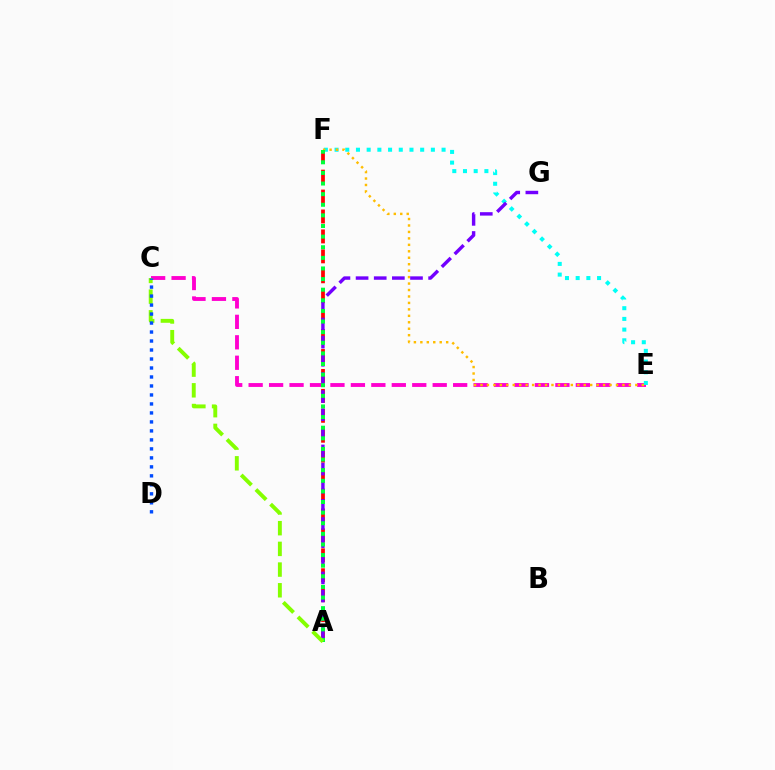{('C', 'E'): [{'color': '#ff00cf', 'line_style': 'dashed', 'thickness': 2.78}], ('A', 'F'): [{'color': '#ff0000', 'line_style': 'dashed', 'thickness': 2.71}, {'color': '#00ff39', 'line_style': 'dotted', 'thickness': 2.88}], ('E', 'F'): [{'color': '#00fff6', 'line_style': 'dotted', 'thickness': 2.91}, {'color': '#ffbd00', 'line_style': 'dotted', 'thickness': 1.75}], ('A', 'G'): [{'color': '#7200ff', 'line_style': 'dashed', 'thickness': 2.46}], ('A', 'C'): [{'color': '#84ff00', 'line_style': 'dashed', 'thickness': 2.81}], ('C', 'D'): [{'color': '#004bff', 'line_style': 'dotted', 'thickness': 2.44}]}